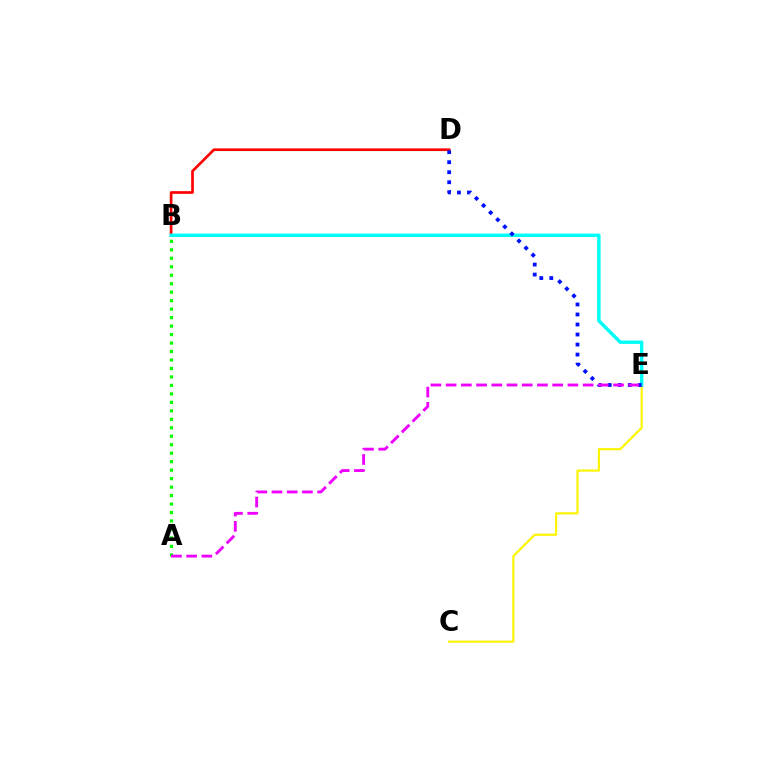{('C', 'E'): [{'color': '#fcf500', 'line_style': 'solid', 'thickness': 1.56}], ('B', 'D'): [{'color': '#ff0000', 'line_style': 'solid', 'thickness': 1.94}], ('B', 'E'): [{'color': '#00fff6', 'line_style': 'solid', 'thickness': 2.44}], ('D', 'E'): [{'color': '#0010ff', 'line_style': 'dotted', 'thickness': 2.72}], ('A', 'B'): [{'color': '#08ff00', 'line_style': 'dotted', 'thickness': 2.3}], ('A', 'E'): [{'color': '#ee00ff', 'line_style': 'dashed', 'thickness': 2.07}]}